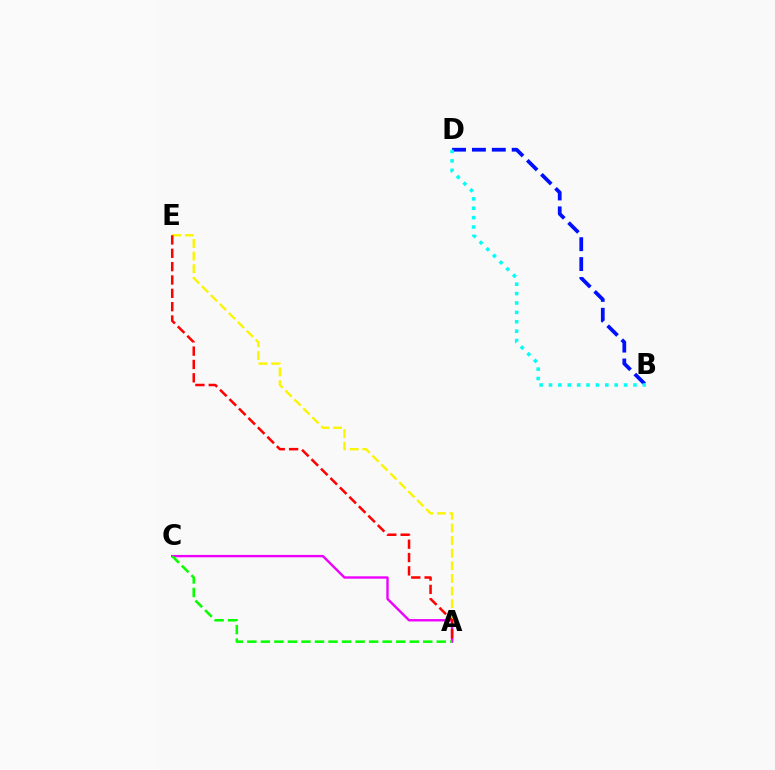{('A', 'E'): [{'color': '#fcf500', 'line_style': 'dashed', 'thickness': 1.72}, {'color': '#ff0000', 'line_style': 'dashed', 'thickness': 1.81}], ('A', 'C'): [{'color': '#ee00ff', 'line_style': 'solid', 'thickness': 1.72}, {'color': '#08ff00', 'line_style': 'dashed', 'thickness': 1.84}], ('B', 'D'): [{'color': '#0010ff', 'line_style': 'dashed', 'thickness': 2.7}, {'color': '#00fff6', 'line_style': 'dotted', 'thickness': 2.55}]}